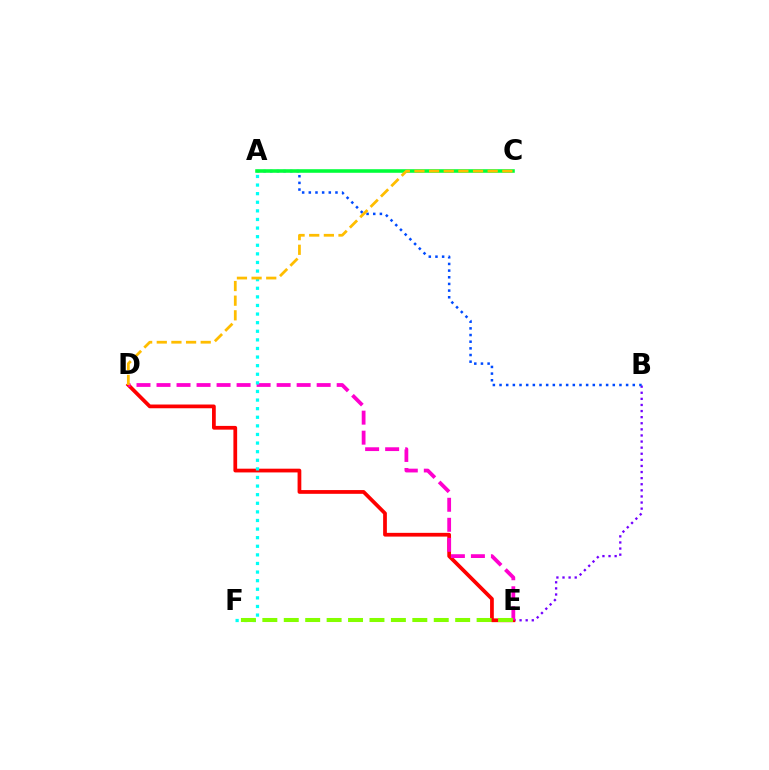{('B', 'E'): [{'color': '#7200ff', 'line_style': 'dotted', 'thickness': 1.66}], ('D', 'E'): [{'color': '#ff0000', 'line_style': 'solid', 'thickness': 2.69}, {'color': '#ff00cf', 'line_style': 'dashed', 'thickness': 2.72}], ('A', 'B'): [{'color': '#004bff', 'line_style': 'dotted', 'thickness': 1.81}], ('A', 'C'): [{'color': '#00ff39', 'line_style': 'solid', 'thickness': 2.57}], ('A', 'F'): [{'color': '#00fff6', 'line_style': 'dotted', 'thickness': 2.34}], ('C', 'D'): [{'color': '#ffbd00', 'line_style': 'dashed', 'thickness': 1.99}], ('E', 'F'): [{'color': '#84ff00', 'line_style': 'dashed', 'thickness': 2.91}]}